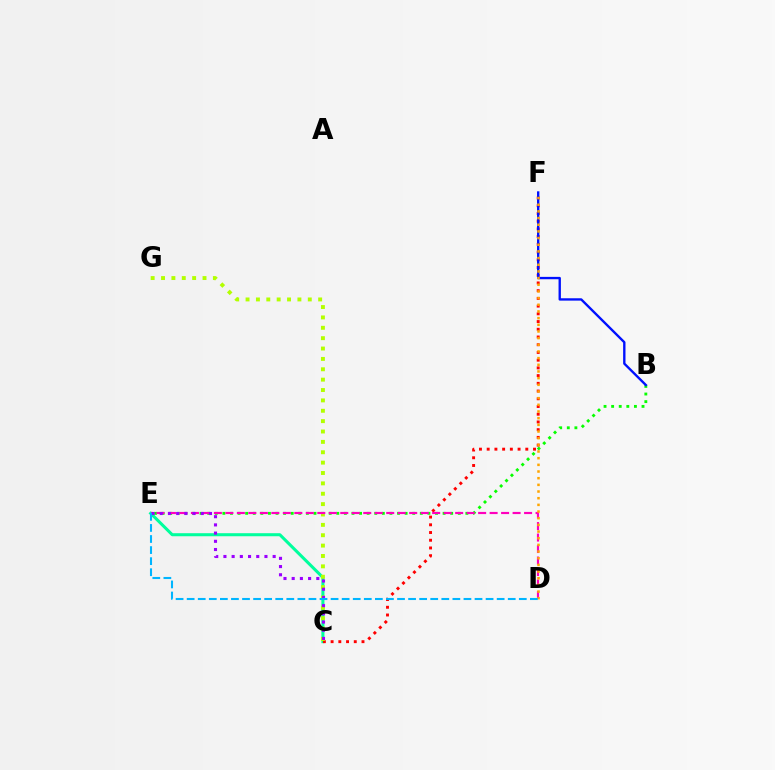{('C', 'E'): [{'color': '#00ff9d', 'line_style': 'solid', 'thickness': 2.2}, {'color': '#9b00ff', 'line_style': 'dotted', 'thickness': 2.23}], ('C', 'F'): [{'color': '#ff0000', 'line_style': 'dotted', 'thickness': 2.1}], ('B', 'E'): [{'color': '#08ff00', 'line_style': 'dotted', 'thickness': 2.06}], ('C', 'G'): [{'color': '#b3ff00', 'line_style': 'dotted', 'thickness': 2.82}], ('B', 'F'): [{'color': '#0010ff', 'line_style': 'solid', 'thickness': 1.7}], ('D', 'E'): [{'color': '#ff00bd', 'line_style': 'dashed', 'thickness': 1.56}, {'color': '#00b5ff', 'line_style': 'dashed', 'thickness': 1.5}], ('D', 'F'): [{'color': '#ffa500', 'line_style': 'dotted', 'thickness': 1.81}]}